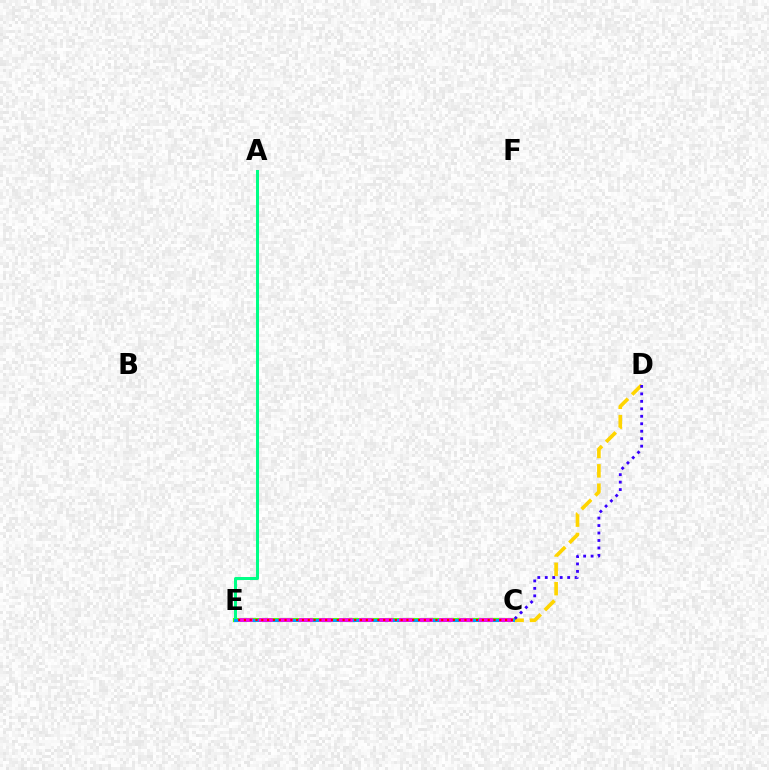{('C', 'E'): [{'color': '#4fff00', 'line_style': 'solid', 'thickness': 2.92}, {'color': '#009eff', 'line_style': 'solid', 'thickness': 2.09}, {'color': '#ff00ed', 'line_style': 'dashed', 'thickness': 2.72}, {'color': '#ff0000', 'line_style': 'dotted', 'thickness': 1.58}], ('C', 'D'): [{'color': '#ffd500', 'line_style': 'dashed', 'thickness': 2.63}, {'color': '#3700ff', 'line_style': 'dotted', 'thickness': 2.03}], ('A', 'E'): [{'color': '#00ff86', 'line_style': 'solid', 'thickness': 2.17}]}